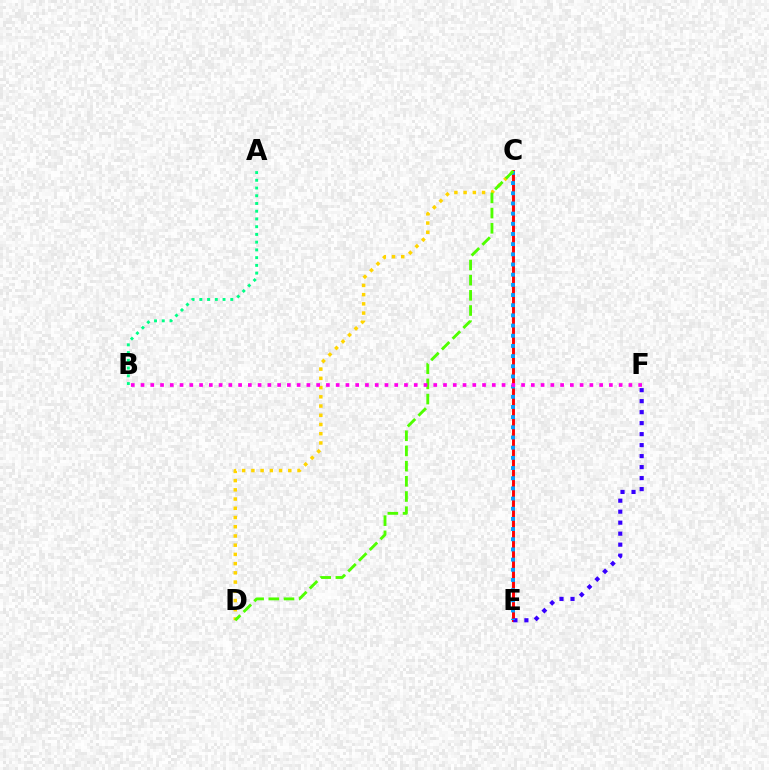{('C', 'E'): [{'color': '#ff0000', 'line_style': 'solid', 'thickness': 2.11}, {'color': '#009eff', 'line_style': 'dotted', 'thickness': 2.76}], ('E', 'F'): [{'color': '#3700ff', 'line_style': 'dotted', 'thickness': 2.99}], ('C', 'D'): [{'color': '#ffd500', 'line_style': 'dotted', 'thickness': 2.51}, {'color': '#4fff00', 'line_style': 'dashed', 'thickness': 2.06}], ('A', 'B'): [{'color': '#00ff86', 'line_style': 'dotted', 'thickness': 2.1}], ('B', 'F'): [{'color': '#ff00ed', 'line_style': 'dotted', 'thickness': 2.65}]}